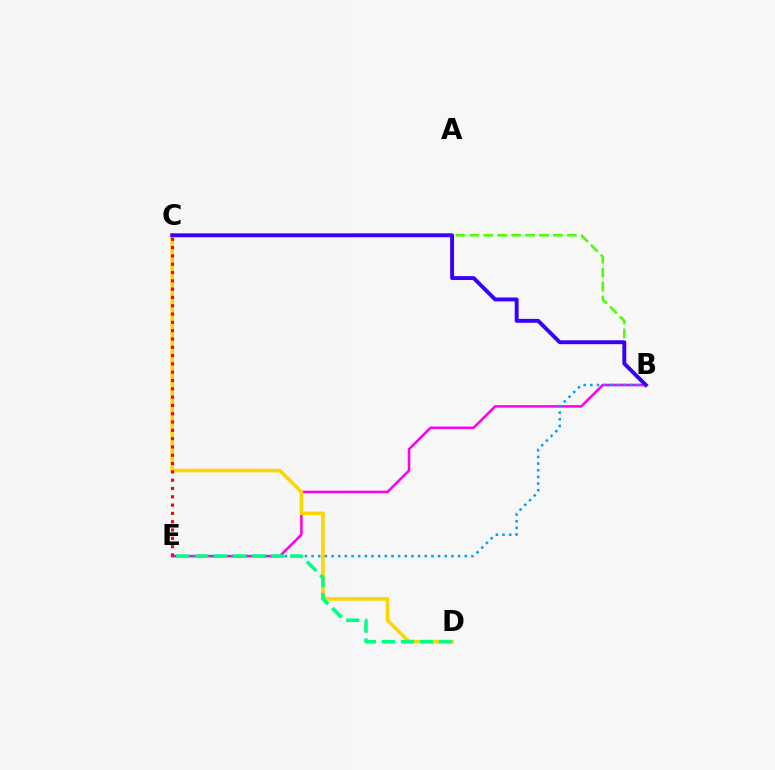{('B', 'E'): [{'color': '#ff00ed', 'line_style': 'solid', 'thickness': 1.83}, {'color': '#009eff', 'line_style': 'dotted', 'thickness': 1.81}], ('B', 'C'): [{'color': '#4fff00', 'line_style': 'dashed', 'thickness': 1.89}, {'color': '#3700ff', 'line_style': 'solid', 'thickness': 2.81}], ('C', 'D'): [{'color': '#ffd500', 'line_style': 'solid', 'thickness': 2.58}], ('C', 'E'): [{'color': '#ff0000', 'line_style': 'dotted', 'thickness': 2.26}], ('D', 'E'): [{'color': '#00ff86', 'line_style': 'dashed', 'thickness': 2.58}]}